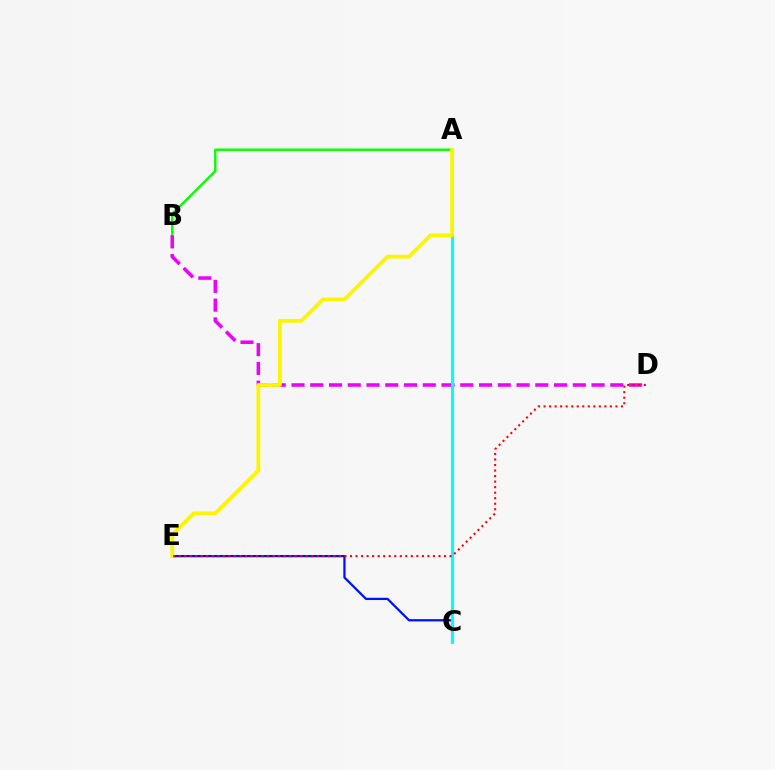{('A', 'B'): [{'color': '#08ff00', 'line_style': 'solid', 'thickness': 1.74}], ('C', 'E'): [{'color': '#0010ff', 'line_style': 'solid', 'thickness': 1.62}], ('B', 'D'): [{'color': '#ee00ff', 'line_style': 'dashed', 'thickness': 2.55}], ('A', 'C'): [{'color': '#00fff6', 'line_style': 'solid', 'thickness': 2.24}], ('A', 'E'): [{'color': '#fcf500', 'line_style': 'solid', 'thickness': 2.73}], ('D', 'E'): [{'color': '#ff0000', 'line_style': 'dotted', 'thickness': 1.5}]}